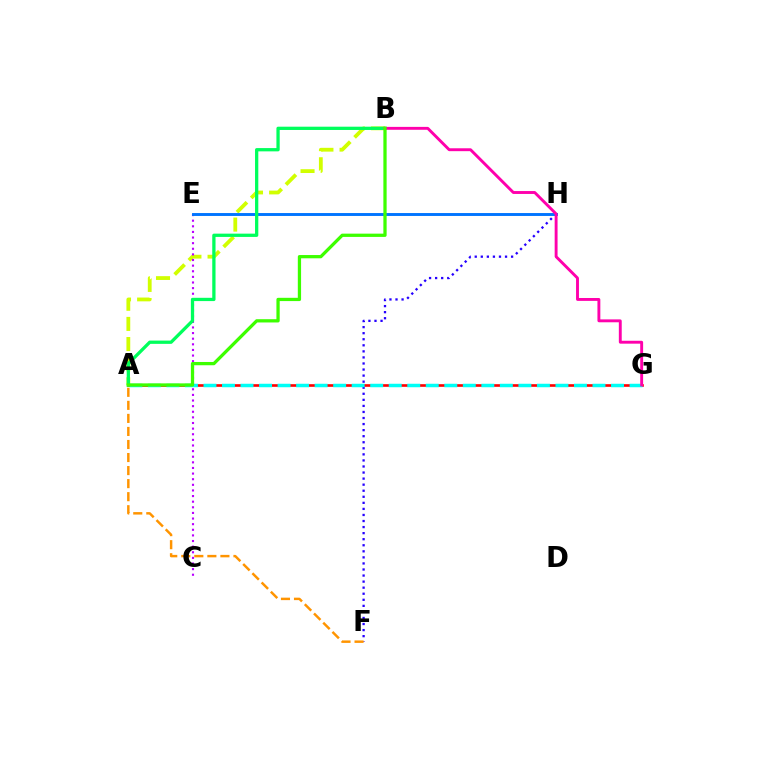{('F', 'H'): [{'color': '#2500ff', 'line_style': 'dotted', 'thickness': 1.65}], ('A', 'B'): [{'color': '#d1ff00', 'line_style': 'dashed', 'thickness': 2.74}, {'color': '#00ff5c', 'line_style': 'solid', 'thickness': 2.36}, {'color': '#3dff00', 'line_style': 'solid', 'thickness': 2.35}], ('A', 'G'): [{'color': '#ff0000', 'line_style': 'solid', 'thickness': 1.9}, {'color': '#00fff6', 'line_style': 'dashed', 'thickness': 2.52}], ('C', 'E'): [{'color': '#b900ff', 'line_style': 'dotted', 'thickness': 1.53}], ('A', 'F'): [{'color': '#ff9400', 'line_style': 'dashed', 'thickness': 1.77}], ('E', 'H'): [{'color': '#0074ff', 'line_style': 'solid', 'thickness': 2.09}], ('B', 'G'): [{'color': '#ff00ac', 'line_style': 'solid', 'thickness': 2.08}]}